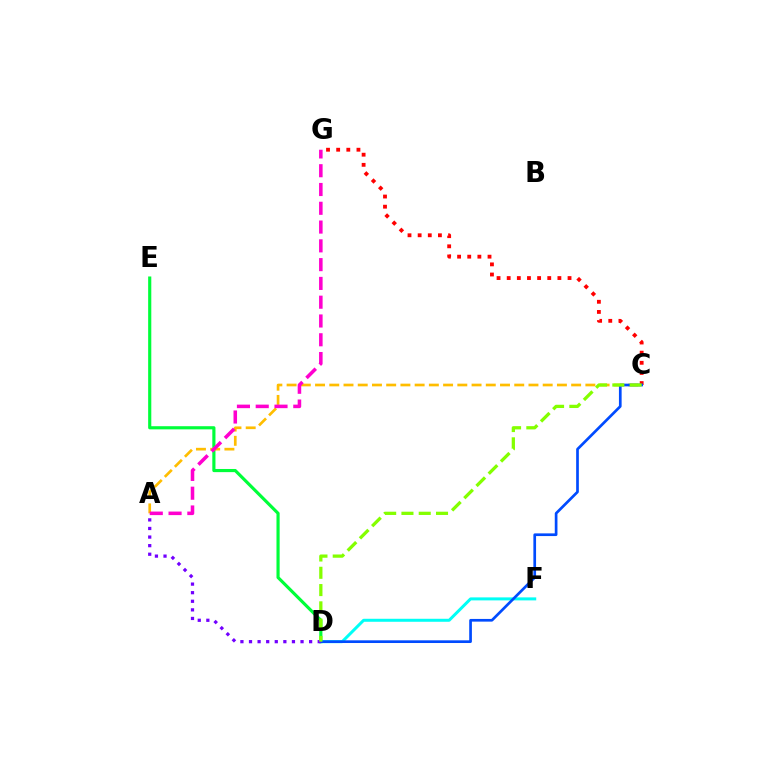{('D', 'E'): [{'color': '#00ff39', 'line_style': 'solid', 'thickness': 2.27}], ('A', 'C'): [{'color': '#ffbd00', 'line_style': 'dashed', 'thickness': 1.93}], ('D', 'F'): [{'color': '#00fff6', 'line_style': 'solid', 'thickness': 2.16}], ('A', 'G'): [{'color': '#ff00cf', 'line_style': 'dashed', 'thickness': 2.55}], ('C', 'G'): [{'color': '#ff0000', 'line_style': 'dotted', 'thickness': 2.76}], ('C', 'D'): [{'color': '#004bff', 'line_style': 'solid', 'thickness': 1.94}, {'color': '#84ff00', 'line_style': 'dashed', 'thickness': 2.35}], ('A', 'D'): [{'color': '#7200ff', 'line_style': 'dotted', 'thickness': 2.33}]}